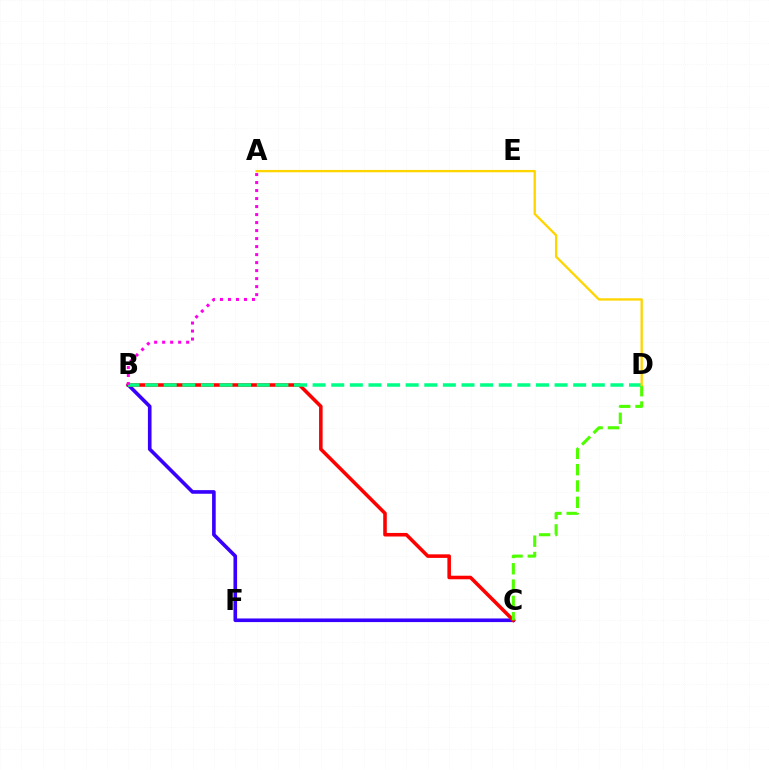{('C', 'F'): [{'color': '#009eff', 'line_style': 'dotted', 'thickness': 1.85}], ('B', 'C'): [{'color': '#3700ff', 'line_style': 'solid', 'thickness': 2.6}, {'color': '#ff0000', 'line_style': 'solid', 'thickness': 2.56}], ('C', 'D'): [{'color': '#4fff00', 'line_style': 'dashed', 'thickness': 2.22}], ('B', 'D'): [{'color': '#00ff86', 'line_style': 'dashed', 'thickness': 2.53}], ('A', 'D'): [{'color': '#ffd500', 'line_style': 'solid', 'thickness': 1.67}], ('A', 'B'): [{'color': '#ff00ed', 'line_style': 'dotted', 'thickness': 2.18}]}